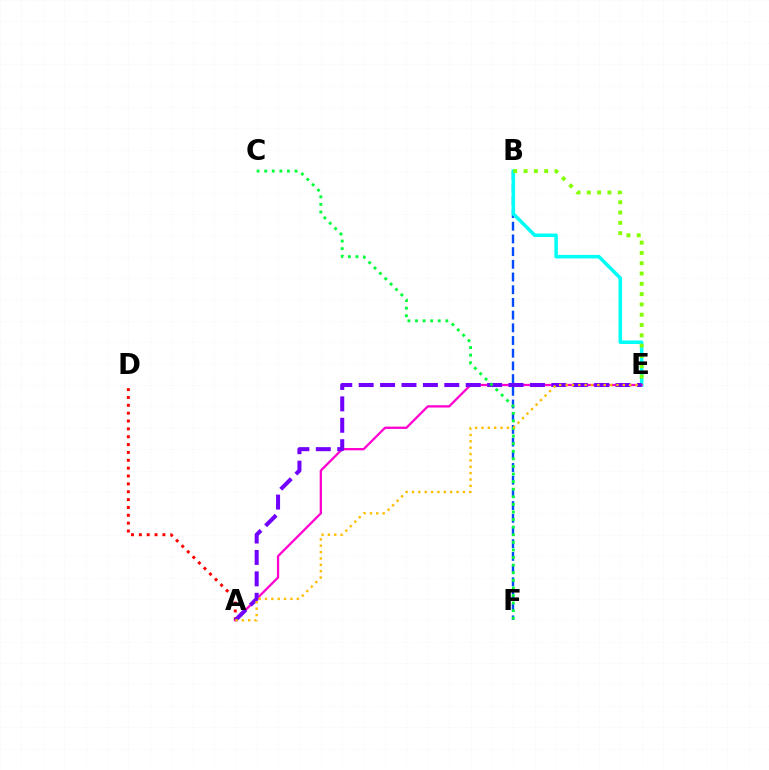{('B', 'F'): [{'color': '#004bff', 'line_style': 'dashed', 'thickness': 1.73}], ('B', 'E'): [{'color': '#00fff6', 'line_style': 'solid', 'thickness': 2.54}, {'color': '#84ff00', 'line_style': 'dotted', 'thickness': 2.8}], ('A', 'D'): [{'color': '#ff0000', 'line_style': 'dotted', 'thickness': 2.13}], ('A', 'E'): [{'color': '#ff00cf', 'line_style': 'solid', 'thickness': 1.64}, {'color': '#7200ff', 'line_style': 'dashed', 'thickness': 2.91}, {'color': '#ffbd00', 'line_style': 'dotted', 'thickness': 1.73}], ('C', 'F'): [{'color': '#00ff39', 'line_style': 'dotted', 'thickness': 2.06}]}